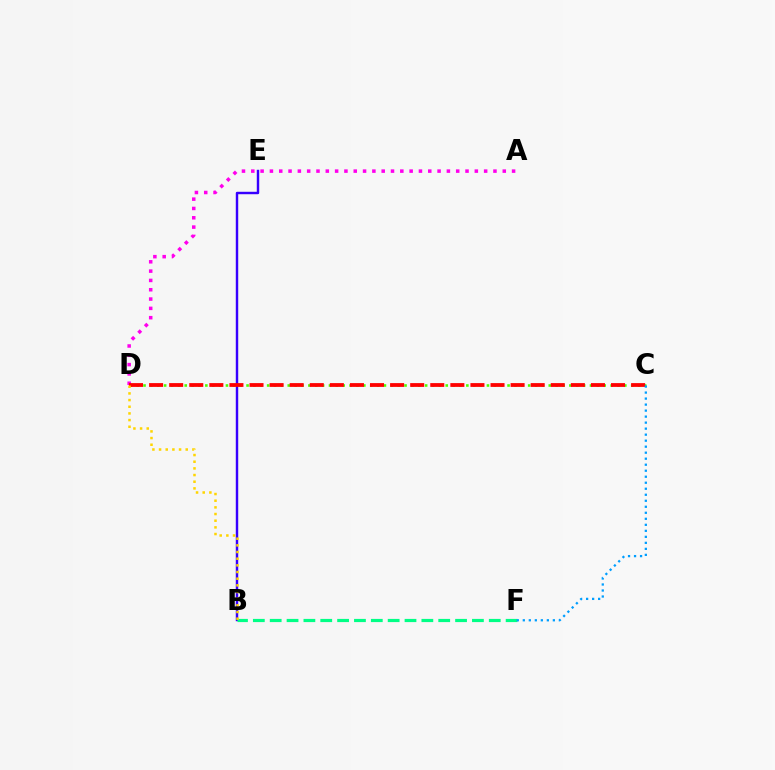{('B', 'E'): [{'color': '#3700ff', 'line_style': 'solid', 'thickness': 1.75}], ('C', 'D'): [{'color': '#4fff00', 'line_style': 'dotted', 'thickness': 1.87}, {'color': '#ff0000', 'line_style': 'dashed', 'thickness': 2.73}], ('B', 'F'): [{'color': '#00ff86', 'line_style': 'dashed', 'thickness': 2.29}], ('A', 'D'): [{'color': '#ff00ed', 'line_style': 'dotted', 'thickness': 2.53}], ('B', 'D'): [{'color': '#ffd500', 'line_style': 'dotted', 'thickness': 1.81}], ('C', 'F'): [{'color': '#009eff', 'line_style': 'dotted', 'thickness': 1.63}]}